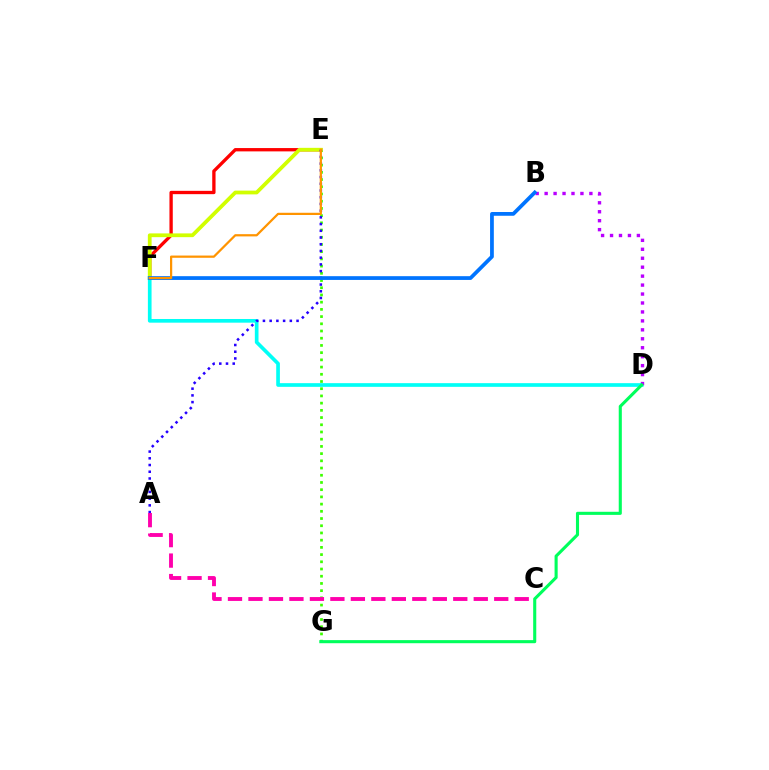{('D', 'F'): [{'color': '#00fff6', 'line_style': 'solid', 'thickness': 2.64}], ('E', 'F'): [{'color': '#ff0000', 'line_style': 'solid', 'thickness': 2.39}, {'color': '#d1ff00', 'line_style': 'solid', 'thickness': 2.71}, {'color': '#ff9400', 'line_style': 'solid', 'thickness': 1.61}], ('E', 'G'): [{'color': '#3dff00', 'line_style': 'dotted', 'thickness': 1.96}], ('B', 'D'): [{'color': '#b900ff', 'line_style': 'dotted', 'thickness': 2.43}], ('A', 'E'): [{'color': '#2500ff', 'line_style': 'dotted', 'thickness': 1.83}], ('B', 'F'): [{'color': '#0074ff', 'line_style': 'solid', 'thickness': 2.7}], ('D', 'G'): [{'color': '#00ff5c', 'line_style': 'solid', 'thickness': 2.23}], ('A', 'C'): [{'color': '#ff00ac', 'line_style': 'dashed', 'thickness': 2.78}]}